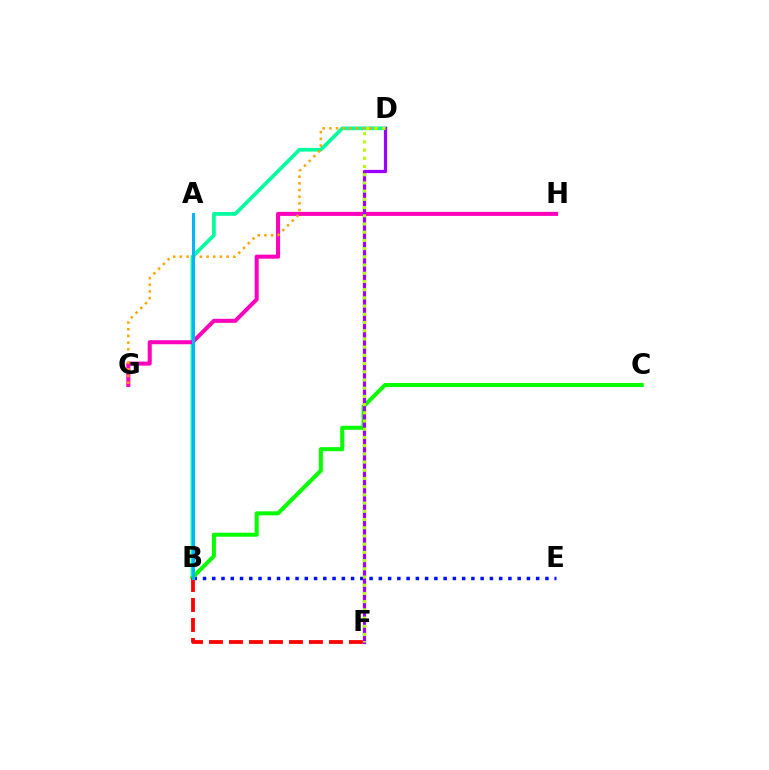{('B', 'E'): [{'color': '#0010ff', 'line_style': 'dotted', 'thickness': 2.51}], ('B', 'D'): [{'color': '#00ff9d', 'line_style': 'solid', 'thickness': 2.66}], ('G', 'H'): [{'color': '#ff00bd', 'line_style': 'solid', 'thickness': 2.9}], ('D', 'G'): [{'color': '#ffa500', 'line_style': 'dotted', 'thickness': 1.81}], ('B', 'C'): [{'color': '#08ff00', 'line_style': 'solid', 'thickness': 2.91}], ('B', 'F'): [{'color': '#ff0000', 'line_style': 'dashed', 'thickness': 2.72}], ('A', 'B'): [{'color': '#00b5ff', 'line_style': 'solid', 'thickness': 2.19}], ('D', 'F'): [{'color': '#9b00ff', 'line_style': 'solid', 'thickness': 2.33}, {'color': '#b3ff00', 'line_style': 'dotted', 'thickness': 2.23}]}